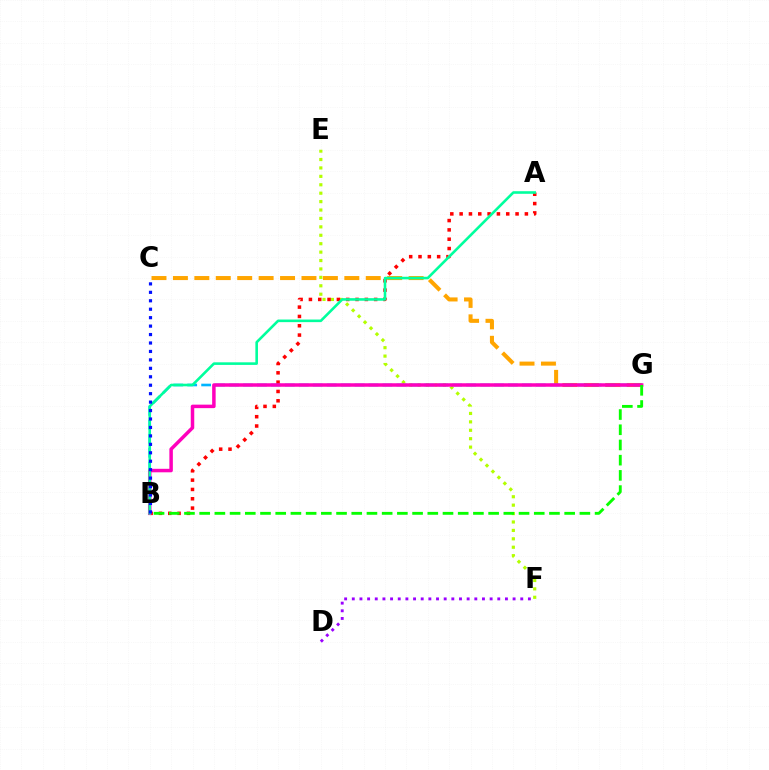{('E', 'F'): [{'color': '#b3ff00', 'line_style': 'dotted', 'thickness': 2.29}], ('C', 'G'): [{'color': '#ffa500', 'line_style': 'dashed', 'thickness': 2.91}], ('A', 'B'): [{'color': '#ff0000', 'line_style': 'dotted', 'thickness': 2.53}, {'color': '#00ff9d', 'line_style': 'solid', 'thickness': 1.87}], ('B', 'G'): [{'color': '#00b5ff', 'line_style': 'dashed', 'thickness': 1.89}, {'color': '#ff00bd', 'line_style': 'solid', 'thickness': 2.52}, {'color': '#08ff00', 'line_style': 'dashed', 'thickness': 2.07}], ('D', 'F'): [{'color': '#9b00ff', 'line_style': 'dotted', 'thickness': 2.08}], ('B', 'C'): [{'color': '#0010ff', 'line_style': 'dotted', 'thickness': 2.29}]}